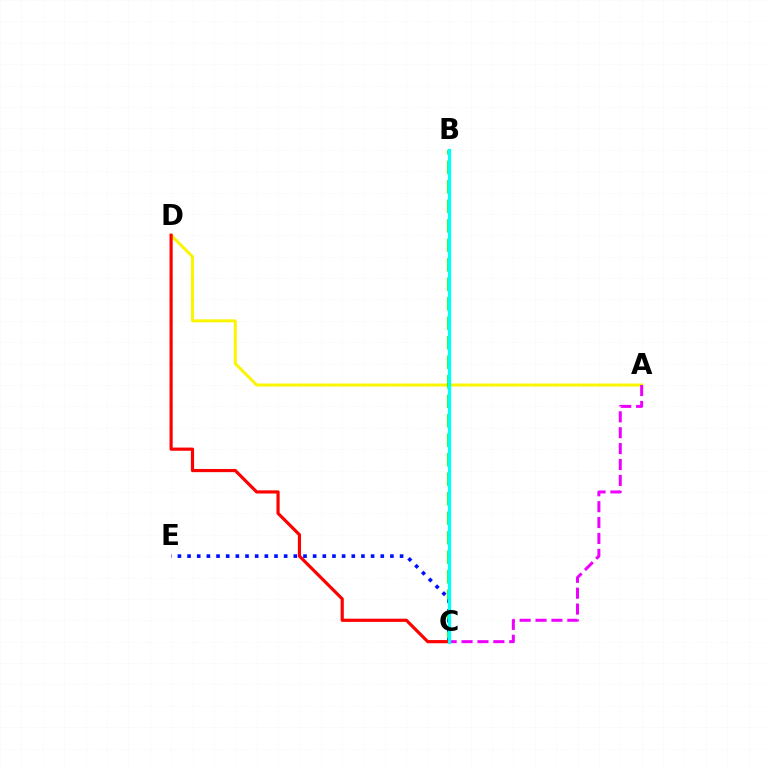{('A', 'D'): [{'color': '#fcf500', 'line_style': 'solid', 'thickness': 2.15}], ('B', 'C'): [{'color': '#08ff00', 'line_style': 'dashed', 'thickness': 2.65}, {'color': '#00fff6', 'line_style': 'solid', 'thickness': 2.33}], ('C', 'E'): [{'color': '#0010ff', 'line_style': 'dotted', 'thickness': 2.62}], ('A', 'C'): [{'color': '#ee00ff', 'line_style': 'dashed', 'thickness': 2.16}], ('C', 'D'): [{'color': '#ff0000', 'line_style': 'solid', 'thickness': 2.29}]}